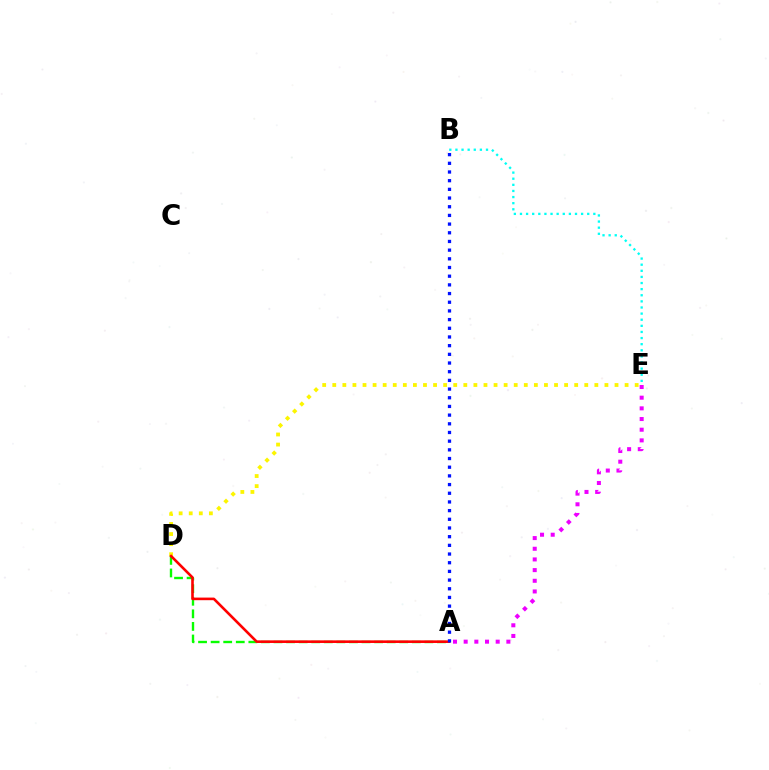{('A', 'D'): [{'color': '#08ff00', 'line_style': 'dashed', 'thickness': 1.71}, {'color': '#ff0000', 'line_style': 'solid', 'thickness': 1.88}], ('D', 'E'): [{'color': '#fcf500', 'line_style': 'dotted', 'thickness': 2.74}], ('A', 'B'): [{'color': '#0010ff', 'line_style': 'dotted', 'thickness': 2.36}], ('A', 'E'): [{'color': '#ee00ff', 'line_style': 'dotted', 'thickness': 2.9}], ('B', 'E'): [{'color': '#00fff6', 'line_style': 'dotted', 'thickness': 1.66}]}